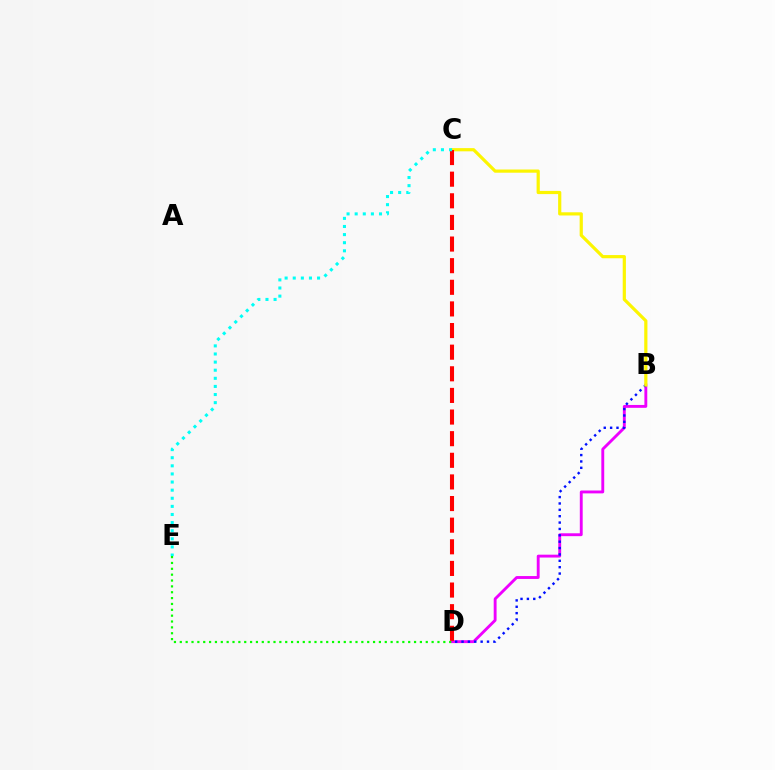{('B', 'D'): [{'color': '#ee00ff', 'line_style': 'solid', 'thickness': 2.07}, {'color': '#0010ff', 'line_style': 'dotted', 'thickness': 1.73}], ('B', 'C'): [{'color': '#fcf500', 'line_style': 'solid', 'thickness': 2.3}], ('C', 'D'): [{'color': '#ff0000', 'line_style': 'dashed', 'thickness': 2.94}], ('C', 'E'): [{'color': '#00fff6', 'line_style': 'dotted', 'thickness': 2.2}], ('D', 'E'): [{'color': '#08ff00', 'line_style': 'dotted', 'thickness': 1.59}]}